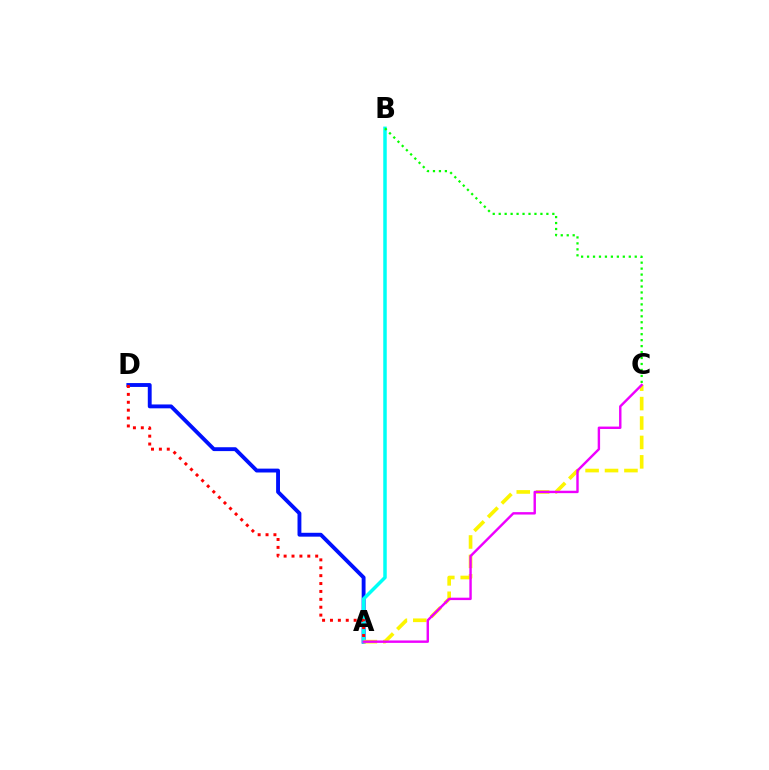{('A', 'D'): [{'color': '#0010ff', 'line_style': 'solid', 'thickness': 2.78}, {'color': '#ff0000', 'line_style': 'dotted', 'thickness': 2.14}], ('A', 'B'): [{'color': '#00fff6', 'line_style': 'solid', 'thickness': 2.52}], ('A', 'C'): [{'color': '#fcf500', 'line_style': 'dashed', 'thickness': 2.64}, {'color': '#ee00ff', 'line_style': 'solid', 'thickness': 1.74}], ('B', 'C'): [{'color': '#08ff00', 'line_style': 'dotted', 'thickness': 1.62}]}